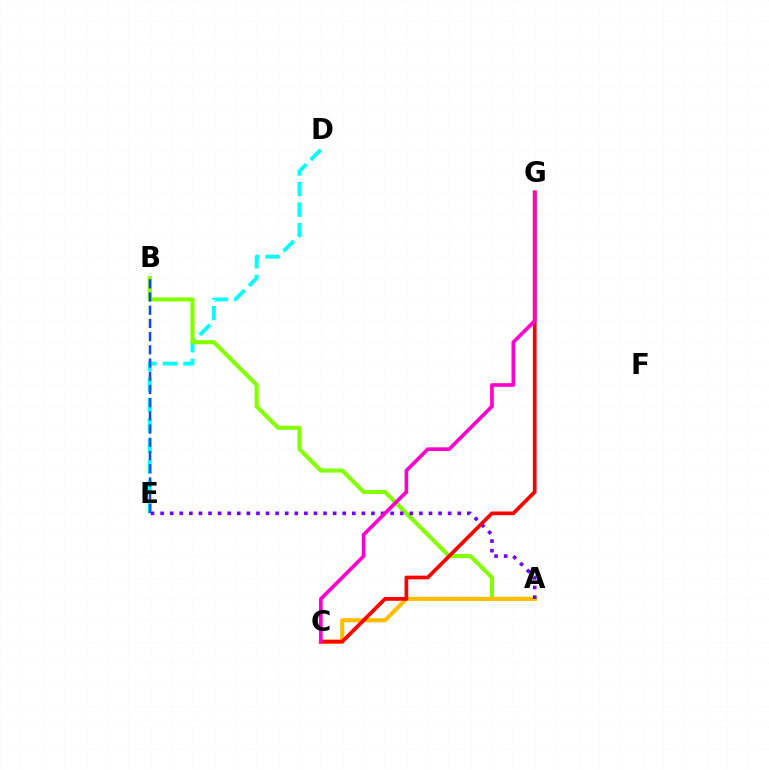{('D', 'E'): [{'color': '#00fff6', 'line_style': 'dashed', 'thickness': 2.79}], ('A', 'C'): [{'color': '#00ff39', 'line_style': 'dotted', 'thickness': 2.5}, {'color': '#ffbd00', 'line_style': 'solid', 'thickness': 2.97}], ('A', 'B'): [{'color': '#84ff00', 'line_style': 'solid', 'thickness': 2.95}], ('A', 'E'): [{'color': '#7200ff', 'line_style': 'dotted', 'thickness': 2.6}], ('C', 'G'): [{'color': '#ff0000', 'line_style': 'solid', 'thickness': 2.69}, {'color': '#ff00cf', 'line_style': 'solid', 'thickness': 2.64}], ('B', 'E'): [{'color': '#004bff', 'line_style': 'dashed', 'thickness': 1.79}]}